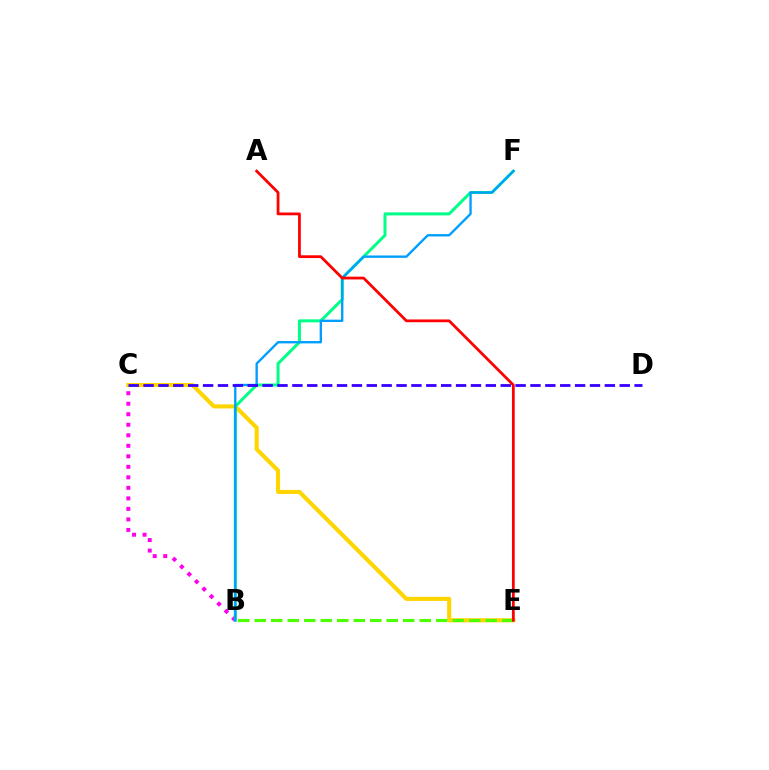{('C', 'E'): [{'color': '#ffd500', 'line_style': 'solid', 'thickness': 2.94}], ('B', 'E'): [{'color': '#4fff00', 'line_style': 'dashed', 'thickness': 2.24}], ('B', 'C'): [{'color': '#ff00ed', 'line_style': 'dotted', 'thickness': 2.86}], ('B', 'F'): [{'color': '#00ff86', 'line_style': 'solid', 'thickness': 2.16}, {'color': '#009eff', 'line_style': 'solid', 'thickness': 1.7}], ('C', 'D'): [{'color': '#3700ff', 'line_style': 'dashed', 'thickness': 2.02}], ('A', 'E'): [{'color': '#ff0000', 'line_style': 'solid', 'thickness': 1.99}]}